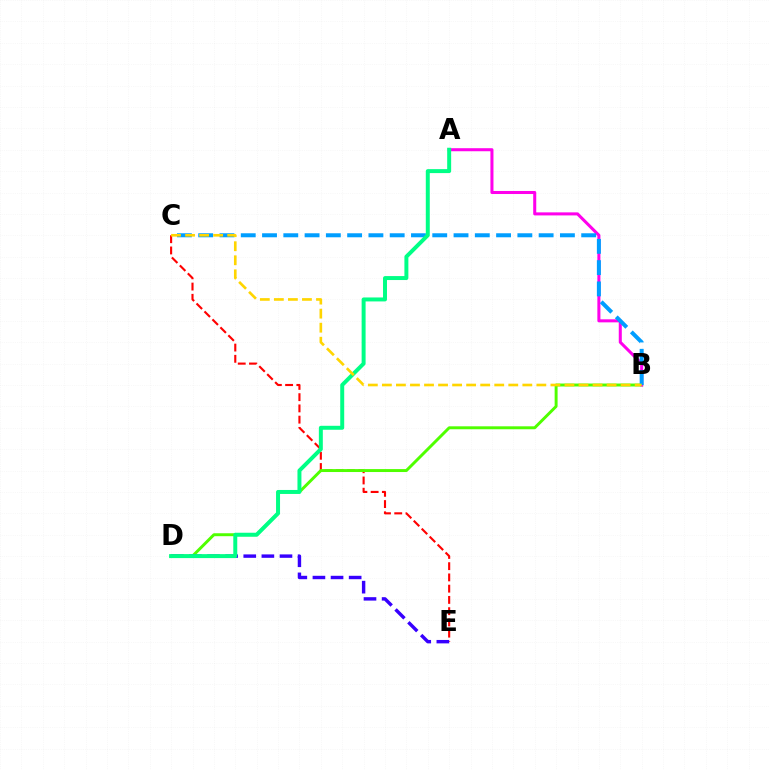{('C', 'E'): [{'color': '#ff0000', 'line_style': 'dashed', 'thickness': 1.53}], ('B', 'D'): [{'color': '#4fff00', 'line_style': 'solid', 'thickness': 2.12}], ('A', 'B'): [{'color': '#ff00ed', 'line_style': 'solid', 'thickness': 2.19}], ('D', 'E'): [{'color': '#3700ff', 'line_style': 'dashed', 'thickness': 2.46}], ('B', 'C'): [{'color': '#009eff', 'line_style': 'dashed', 'thickness': 2.89}, {'color': '#ffd500', 'line_style': 'dashed', 'thickness': 1.91}], ('A', 'D'): [{'color': '#00ff86', 'line_style': 'solid', 'thickness': 2.85}]}